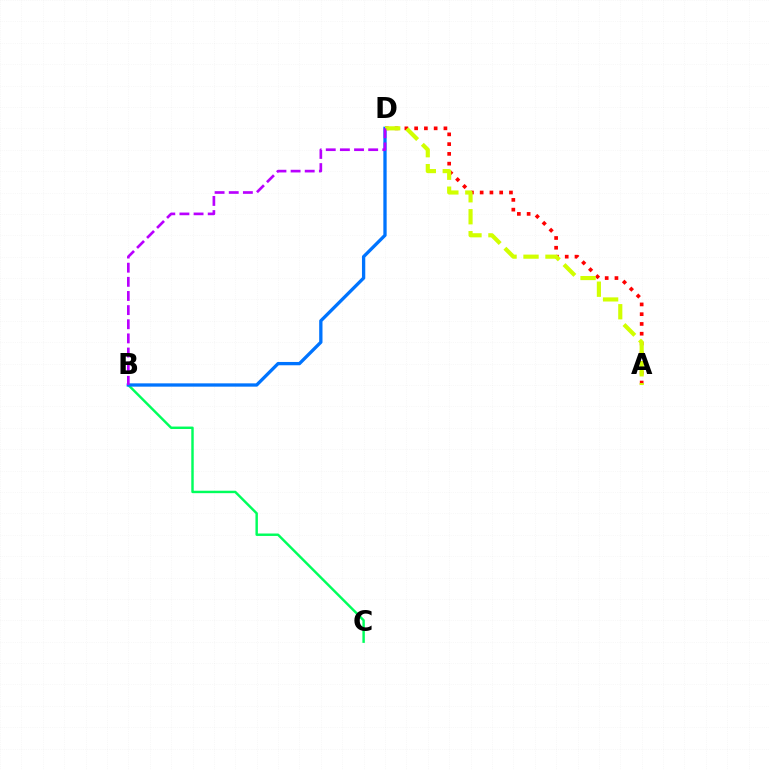{('B', 'C'): [{'color': '#00ff5c', 'line_style': 'solid', 'thickness': 1.76}], ('A', 'D'): [{'color': '#ff0000', 'line_style': 'dotted', 'thickness': 2.65}, {'color': '#d1ff00', 'line_style': 'dashed', 'thickness': 2.98}], ('B', 'D'): [{'color': '#0074ff', 'line_style': 'solid', 'thickness': 2.38}, {'color': '#b900ff', 'line_style': 'dashed', 'thickness': 1.92}]}